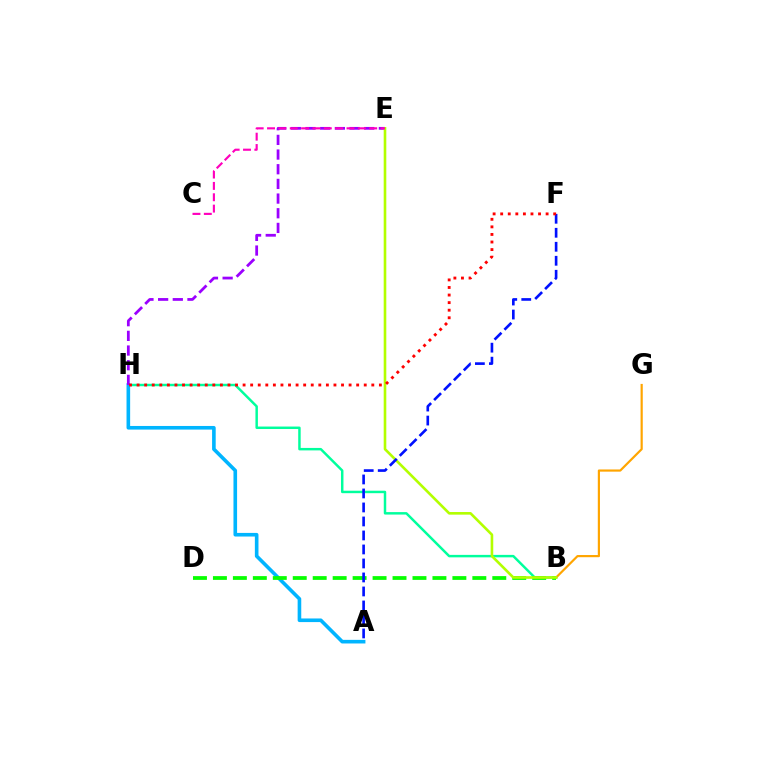{('B', 'H'): [{'color': '#00ff9d', 'line_style': 'solid', 'thickness': 1.78}], ('A', 'H'): [{'color': '#00b5ff', 'line_style': 'solid', 'thickness': 2.6}], ('B', 'G'): [{'color': '#ffa500', 'line_style': 'solid', 'thickness': 1.57}], ('E', 'H'): [{'color': '#9b00ff', 'line_style': 'dashed', 'thickness': 1.99}], ('B', 'D'): [{'color': '#08ff00', 'line_style': 'dashed', 'thickness': 2.71}], ('B', 'E'): [{'color': '#b3ff00', 'line_style': 'solid', 'thickness': 1.89}], ('C', 'E'): [{'color': '#ff00bd', 'line_style': 'dashed', 'thickness': 1.54}], ('A', 'F'): [{'color': '#0010ff', 'line_style': 'dashed', 'thickness': 1.9}], ('F', 'H'): [{'color': '#ff0000', 'line_style': 'dotted', 'thickness': 2.06}]}